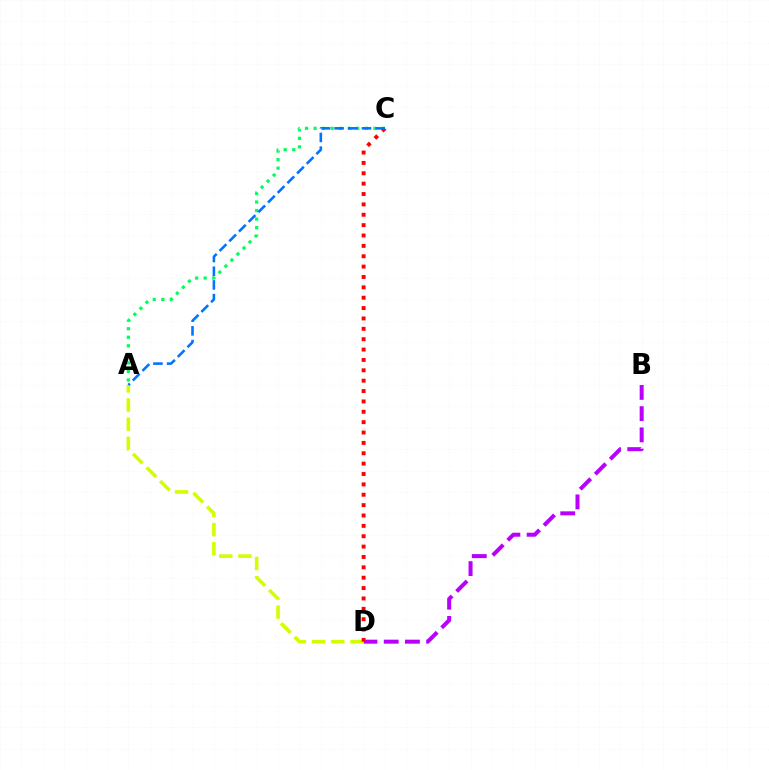{('B', 'D'): [{'color': '#b900ff', 'line_style': 'dashed', 'thickness': 2.88}], ('A', 'D'): [{'color': '#d1ff00', 'line_style': 'dashed', 'thickness': 2.6}], ('A', 'C'): [{'color': '#00ff5c', 'line_style': 'dotted', 'thickness': 2.32}, {'color': '#0074ff', 'line_style': 'dashed', 'thickness': 1.86}], ('C', 'D'): [{'color': '#ff0000', 'line_style': 'dotted', 'thickness': 2.82}]}